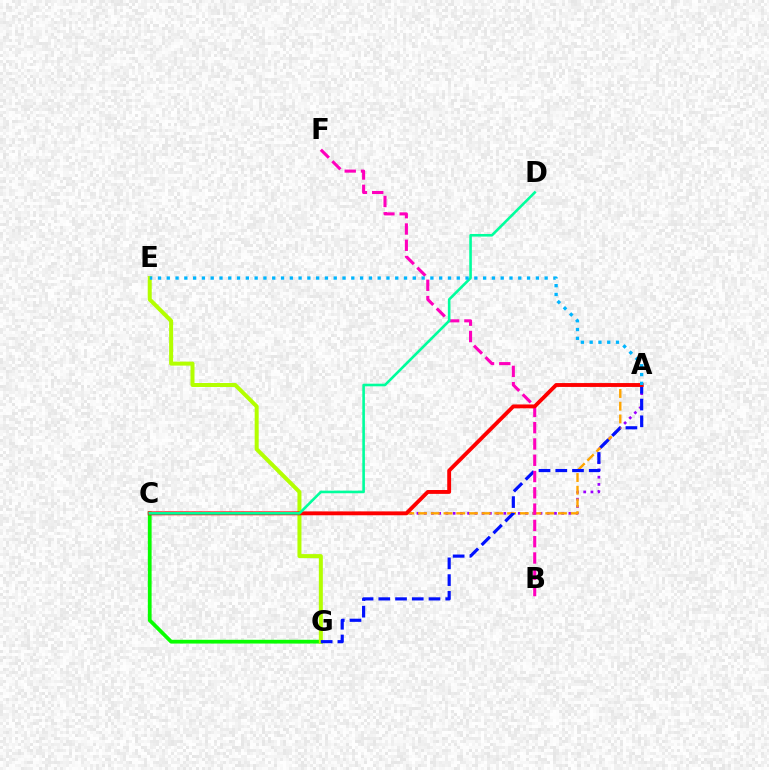{('A', 'C'): [{'color': '#9b00ff', 'line_style': 'dotted', 'thickness': 1.97}, {'color': '#ffa500', 'line_style': 'dashed', 'thickness': 1.73}, {'color': '#ff0000', 'line_style': 'solid', 'thickness': 2.79}], ('C', 'G'): [{'color': '#08ff00', 'line_style': 'solid', 'thickness': 2.71}], ('E', 'G'): [{'color': '#b3ff00', 'line_style': 'solid', 'thickness': 2.88}], ('A', 'G'): [{'color': '#0010ff', 'line_style': 'dashed', 'thickness': 2.27}], ('B', 'F'): [{'color': '#ff00bd', 'line_style': 'dashed', 'thickness': 2.21}], ('C', 'D'): [{'color': '#00ff9d', 'line_style': 'solid', 'thickness': 1.88}], ('A', 'E'): [{'color': '#00b5ff', 'line_style': 'dotted', 'thickness': 2.39}]}